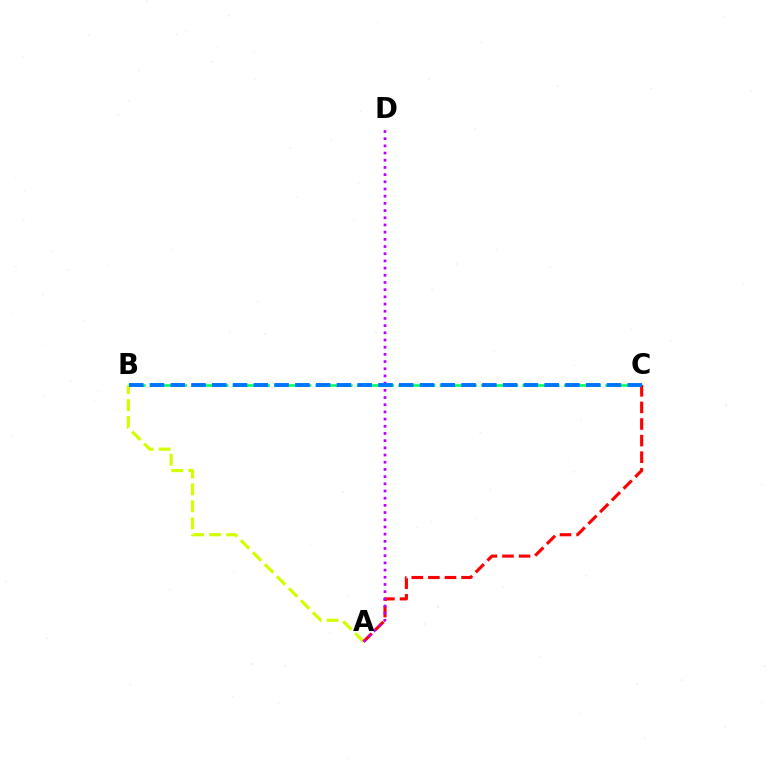{('B', 'C'): [{'color': '#00ff5c', 'line_style': 'dashed', 'thickness': 1.88}, {'color': '#0074ff', 'line_style': 'dashed', 'thickness': 2.82}], ('A', 'B'): [{'color': '#d1ff00', 'line_style': 'dashed', 'thickness': 2.31}], ('A', 'C'): [{'color': '#ff0000', 'line_style': 'dashed', 'thickness': 2.25}], ('A', 'D'): [{'color': '#b900ff', 'line_style': 'dotted', 'thickness': 1.95}]}